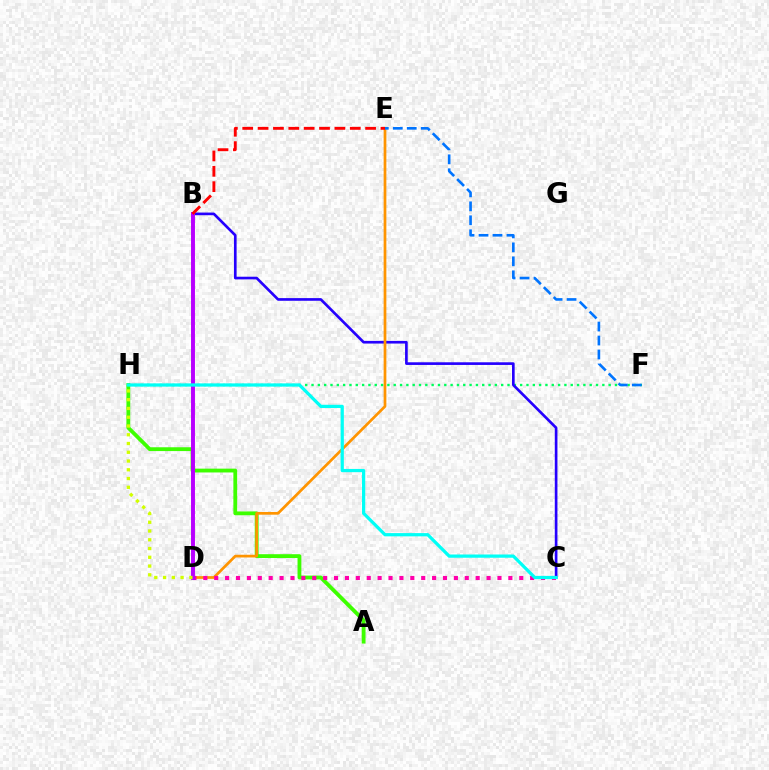{('F', 'H'): [{'color': '#00ff5c', 'line_style': 'dotted', 'thickness': 1.72}], ('B', 'C'): [{'color': '#2500ff', 'line_style': 'solid', 'thickness': 1.92}], ('A', 'H'): [{'color': '#3dff00', 'line_style': 'solid', 'thickness': 2.75}], ('D', 'E'): [{'color': '#ff9400', 'line_style': 'solid', 'thickness': 1.96}], ('E', 'F'): [{'color': '#0074ff', 'line_style': 'dashed', 'thickness': 1.9}], ('C', 'D'): [{'color': '#ff00ac', 'line_style': 'dotted', 'thickness': 2.96}], ('B', 'D'): [{'color': '#b900ff', 'line_style': 'solid', 'thickness': 2.83}], ('D', 'H'): [{'color': '#d1ff00', 'line_style': 'dotted', 'thickness': 2.38}], ('B', 'E'): [{'color': '#ff0000', 'line_style': 'dashed', 'thickness': 2.09}], ('C', 'H'): [{'color': '#00fff6', 'line_style': 'solid', 'thickness': 2.33}]}